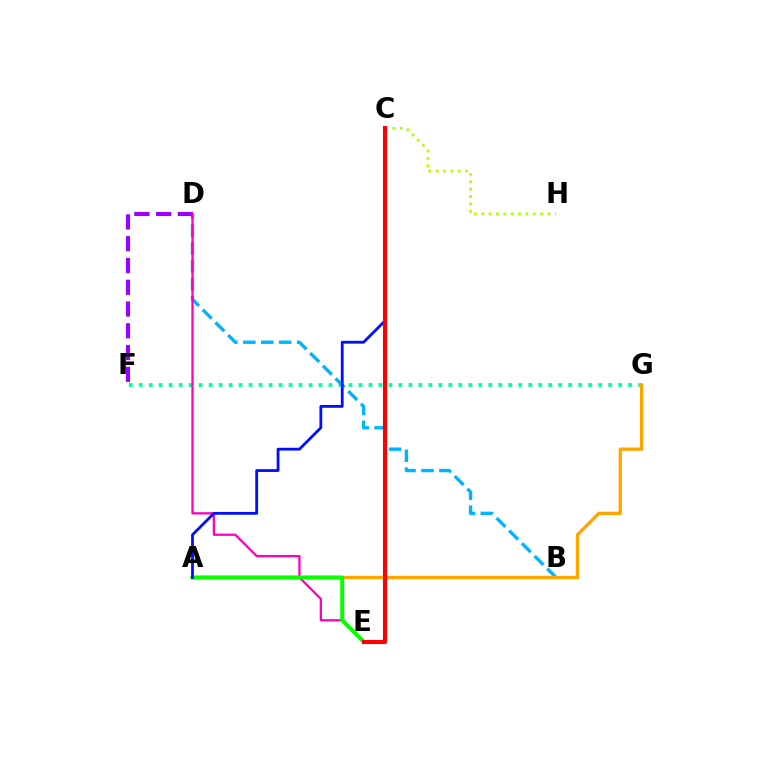{('C', 'H'): [{'color': '#b3ff00', 'line_style': 'dotted', 'thickness': 2.0}], ('F', 'G'): [{'color': '#00ff9d', 'line_style': 'dotted', 'thickness': 2.71}], ('B', 'D'): [{'color': '#00b5ff', 'line_style': 'dashed', 'thickness': 2.43}], ('D', 'F'): [{'color': '#9b00ff', 'line_style': 'dashed', 'thickness': 2.96}], ('A', 'G'): [{'color': '#ffa500', 'line_style': 'solid', 'thickness': 2.38}], ('D', 'E'): [{'color': '#ff00bd', 'line_style': 'solid', 'thickness': 1.64}], ('A', 'E'): [{'color': '#08ff00', 'line_style': 'solid', 'thickness': 2.88}], ('A', 'C'): [{'color': '#0010ff', 'line_style': 'solid', 'thickness': 2.02}], ('C', 'E'): [{'color': '#ff0000', 'line_style': 'solid', 'thickness': 2.95}]}